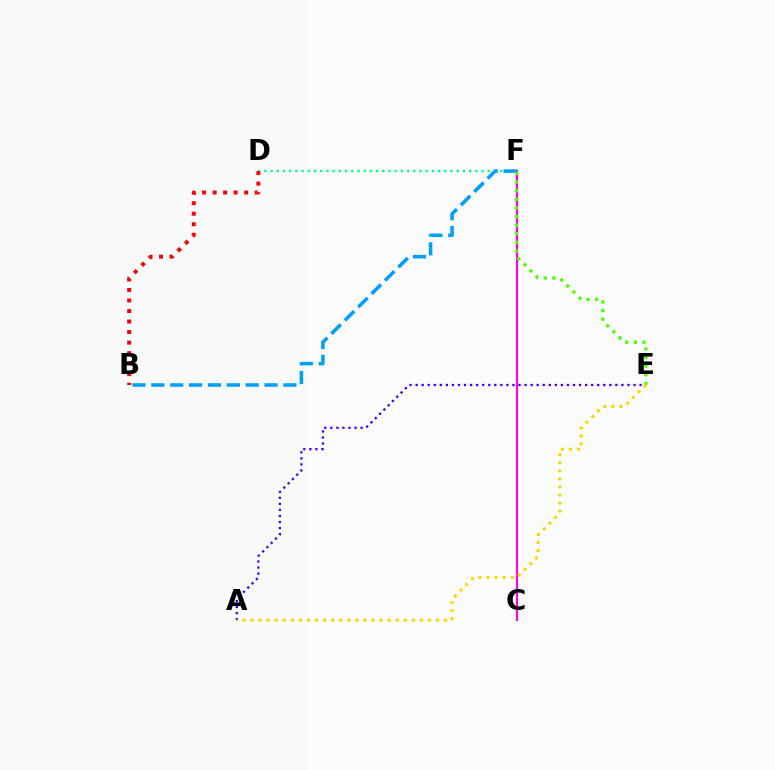{('D', 'F'): [{'color': '#00ff86', 'line_style': 'dotted', 'thickness': 1.69}], ('C', 'F'): [{'color': '#ff00ed', 'line_style': 'solid', 'thickness': 1.55}], ('B', 'D'): [{'color': '#ff0000', 'line_style': 'dotted', 'thickness': 2.86}], ('B', 'F'): [{'color': '#009eff', 'line_style': 'dashed', 'thickness': 2.56}], ('A', 'E'): [{'color': '#3700ff', 'line_style': 'dotted', 'thickness': 1.64}, {'color': '#ffd500', 'line_style': 'dotted', 'thickness': 2.19}], ('E', 'F'): [{'color': '#4fff00', 'line_style': 'dotted', 'thickness': 2.34}]}